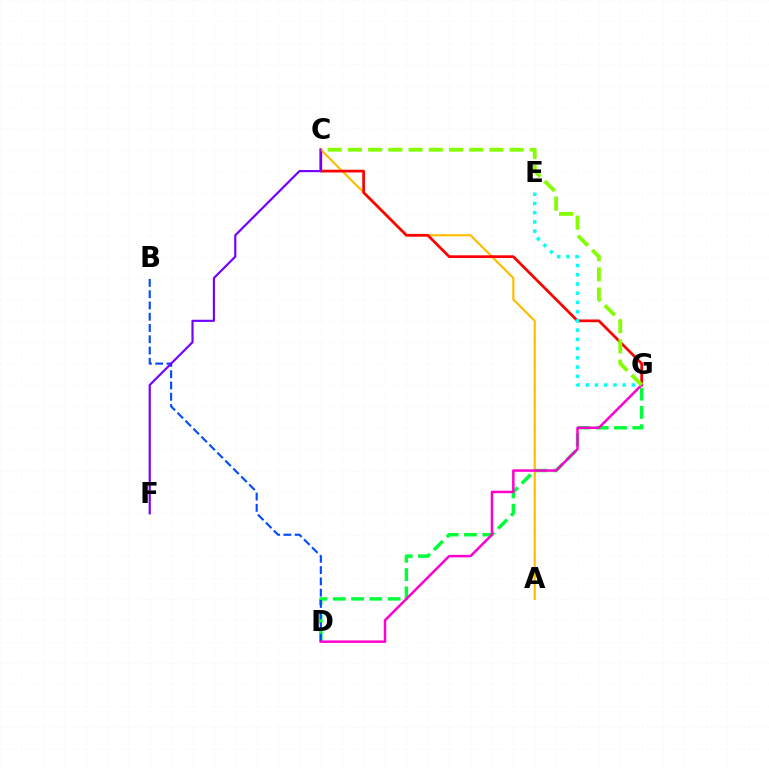{('A', 'C'): [{'color': '#ffbd00', 'line_style': 'solid', 'thickness': 1.57}], ('D', 'G'): [{'color': '#00ff39', 'line_style': 'dashed', 'thickness': 2.48}, {'color': '#ff00cf', 'line_style': 'solid', 'thickness': 1.79}], ('C', 'G'): [{'color': '#ff0000', 'line_style': 'solid', 'thickness': 1.96}, {'color': '#84ff00', 'line_style': 'dashed', 'thickness': 2.75}], ('B', 'D'): [{'color': '#004bff', 'line_style': 'dashed', 'thickness': 1.53}], ('C', 'F'): [{'color': '#7200ff', 'line_style': 'solid', 'thickness': 1.55}], ('E', 'G'): [{'color': '#00fff6', 'line_style': 'dotted', 'thickness': 2.51}]}